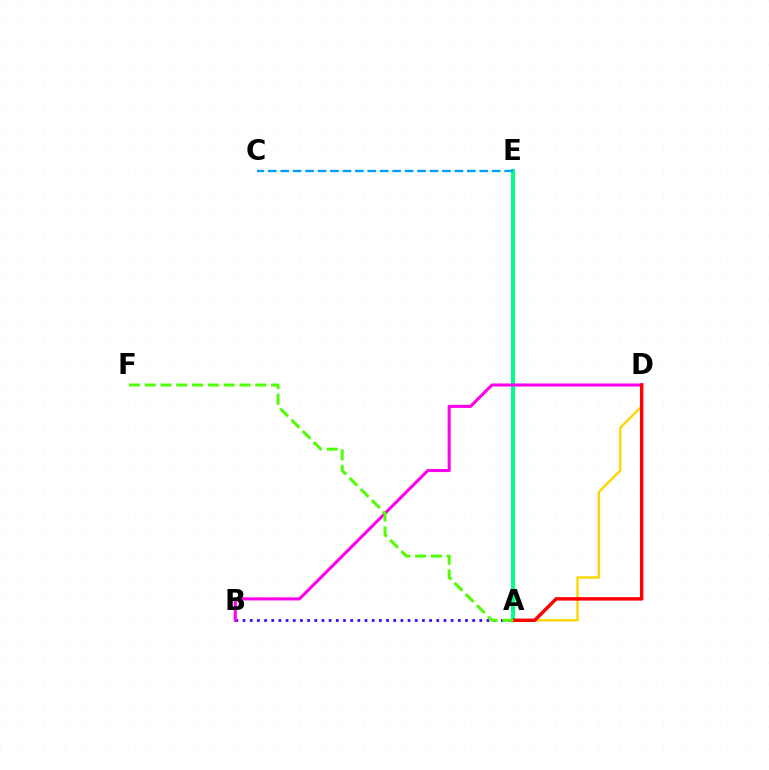{('A', 'D'): [{'color': '#ffd500', 'line_style': 'solid', 'thickness': 1.71}, {'color': '#ff0000', 'line_style': 'solid', 'thickness': 2.46}], ('A', 'E'): [{'color': '#00ff86', 'line_style': 'solid', 'thickness': 2.89}], ('A', 'B'): [{'color': '#3700ff', 'line_style': 'dotted', 'thickness': 1.95}], ('B', 'D'): [{'color': '#ff00ed', 'line_style': 'solid', 'thickness': 2.21}], ('C', 'E'): [{'color': '#009eff', 'line_style': 'dashed', 'thickness': 1.69}], ('A', 'F'): [{'color': '#4fff00', 'line_style': 'dashed', 'thickness': 2.14}]}